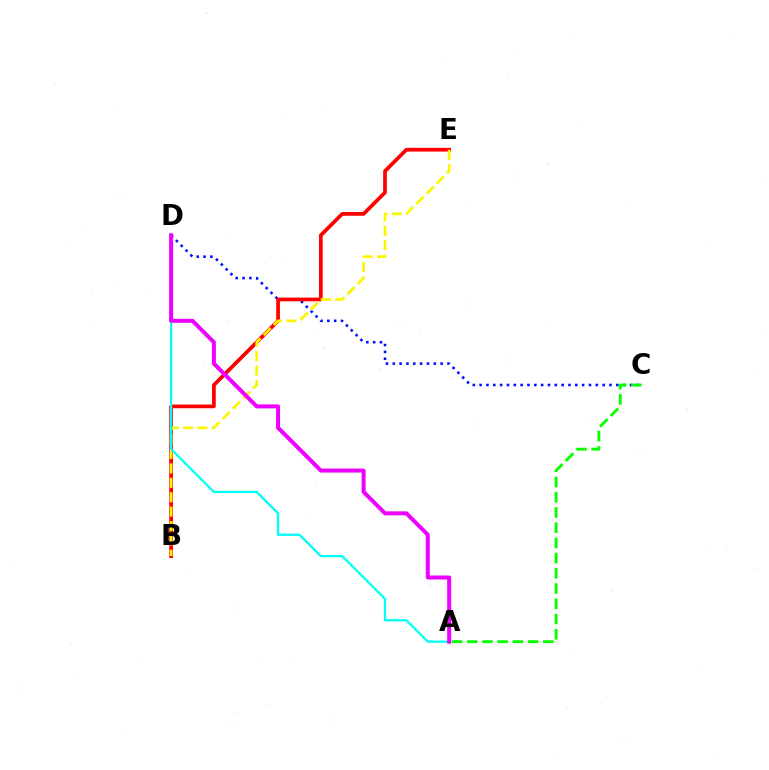{('C', 'D'): [{'color': '#0010ff', 'line_style': 'dotted', 'thickness': 1.86}], ('B', 'E'): [{'color': '#ff0000', 'line_style': 'solid', 'thickness': 2.68}, {'color': '#fcf500', 'line_style': 'dashed', 'thickness': 1.96}], ('A', 'D'): [{'color': '#00fff6', 'line_style': 'solid', 'thickness': 1.64}, {'color': '#ee00ff', 'line_style': 'solid', 'thickness': 2.87}], ('A', 'C'): [{'color': '#08ff00', 'line_style': 'dashed', 'thickness': 2.07}]}